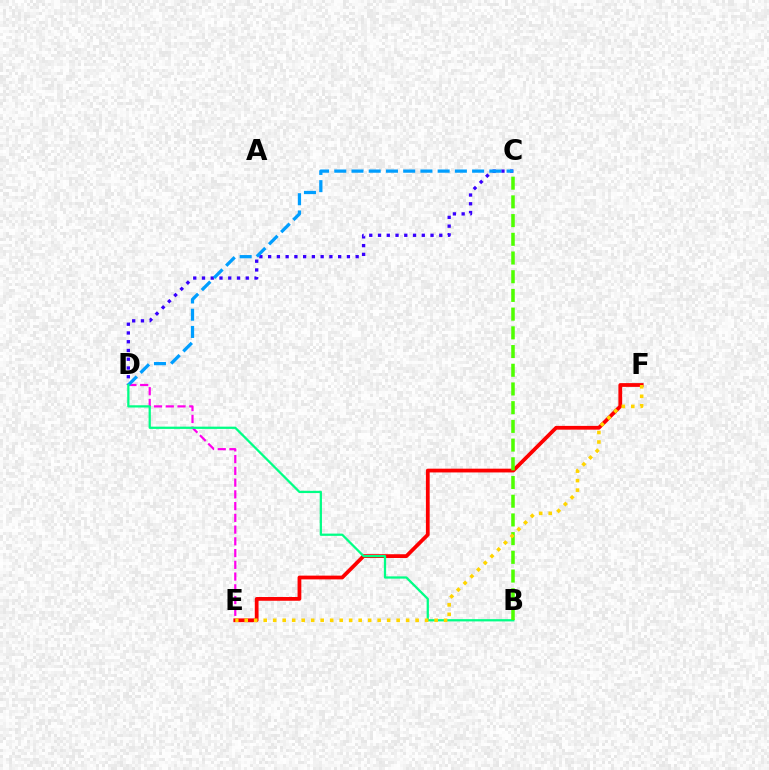{('C', 'D'): [{'color': '#3700ff', 'line_style': 'dotted', 'thickness': 2.38}, {'color': '#009eff', 'line_style': 'dashed', 'thickness': 2.34}], ('D', 'E'): [{'color': '#ff00ed', 'line_style': 'dashed', 'thickness': 1.6}], ('E', 'F'): [{'color': '#ff0000', 'line_style': 'solid', 'thickness': 2.71}, {'color': '#ffd500', 'line_style': 'dotted', 'thickness': 2.58}], ('B', 'D'): [{'color': '#00ff86', 'line_style': 'solid', 'thickness': 1.62}], ('B', 'C'): [{'color': '#4fff00', 'line_style': 'dashed', 'thickness': 2.54}]}